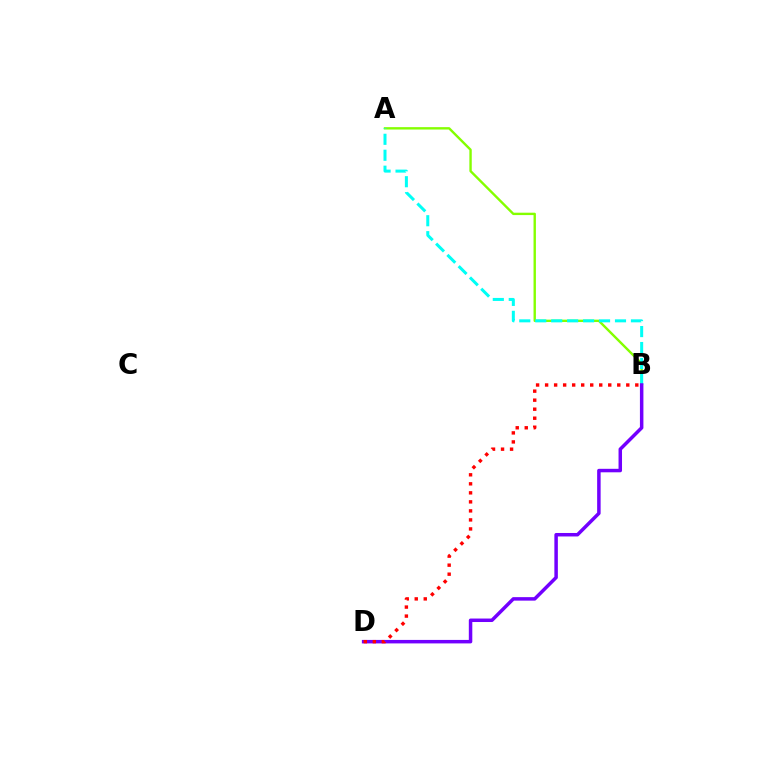{('A', 'B'): [{'color': '#84ff00', 'line_style': 'solid', 'thickness': 1.72}, {'color': '#00fff6', 'line_style': 'dashed', 'thickness': 2.17}], ('B', 'D'): [{'color': '#7200ff', 'line_style': 'solid', 'thickness': 2.51}, {'color': '#ff0000', 'line_style': 'dotted', 'thickness': 2.45}]}